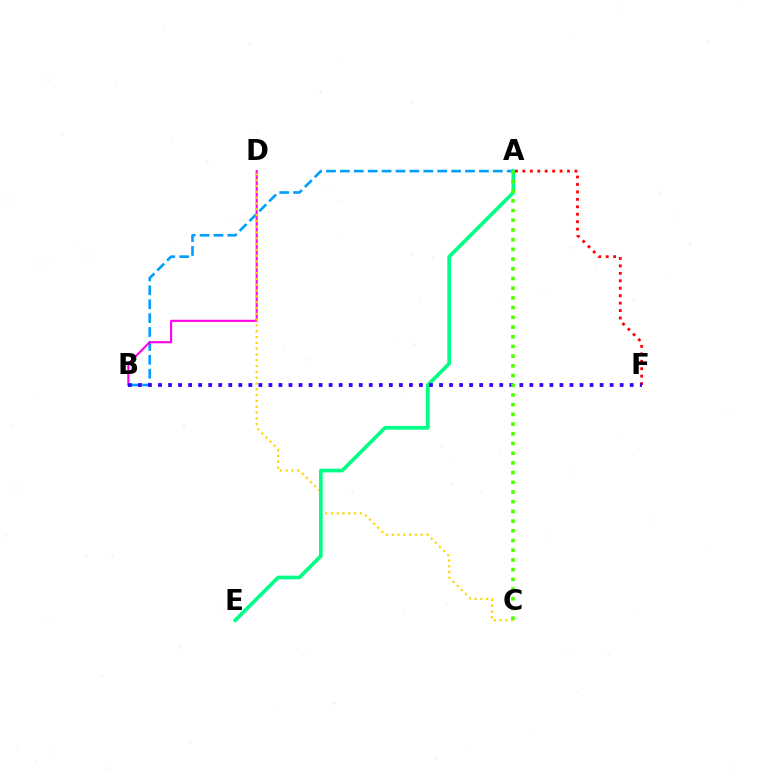{('A', 'F'): [{'color': '#ff0000', 'line_style': 'dotted', 'thickness': 2.02}], ('A', 'B'): [{'color': '#009eff', 'line_style': 'dashed', 'thickness': 1.89}], ('B', 'D'): [{'color': '#ff00ed', 'line_style': 'solid', 'thickness': 1.52}], ('C', 'D'): [{'color': '#ffd500', 'line_style': 'dotted', 'thickness': 1.58}], ('A', 'E'): [{'color': '#00ff86', 'line_style': 'solid', 'thickness': 2.66}], ('B', 'F'): [{'color': '#3700ff', 'line_style': 'dotted', 'thickness': 2.73}], ('A', 'C'): [{'color': '#4fff00', 'line_style': 'dotted', 'thickness': 2.64}]}